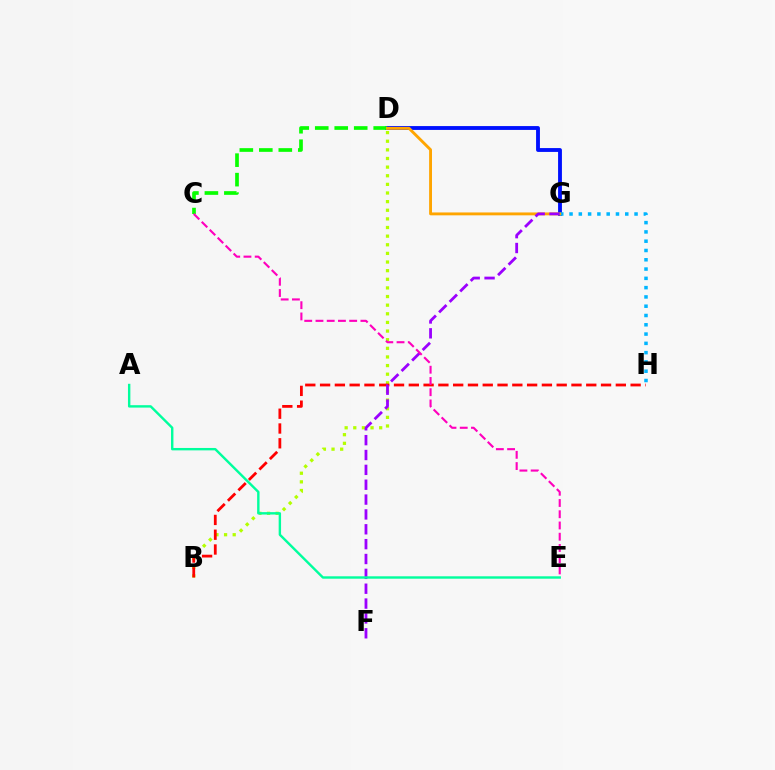{('B', 'D'): [{'color': '#b3ff00', 'line_style': 'dotted', 'thickness': 2.34}], ('D', 'G'): [{'color': '#0010ff', 'line_style': 'solid', 'thickness': 2.77}, {'color': '#ffa500', 'line_style': 'solid', 'thickness': 2.07}], ('G', 'H'): [{'color': '#00b5ff', 'line_style': 'dotted', 'thickness': 2.52}], ('C', 'D'): [{'color': '#08ff00', 'line_style': 'dashed', 'thickness': 2.65}], ('B', 'H'): [{'color': '#ff0000', 'line_style': 'dashed', 'thickness': 2.01}], ('F', 'G'): [{'color': '#9b00ff', 'line_style': 'dashed', 'thickness': 2.02}], ('C', 'E'): [{'color': '#ff00bd', 'line_style': 'dashed', 'thickness': 1.53}], ('A', 'E'): [{'color': '#00ff9d', 'line_style': 'solid', 'thickness': 1.73}]}